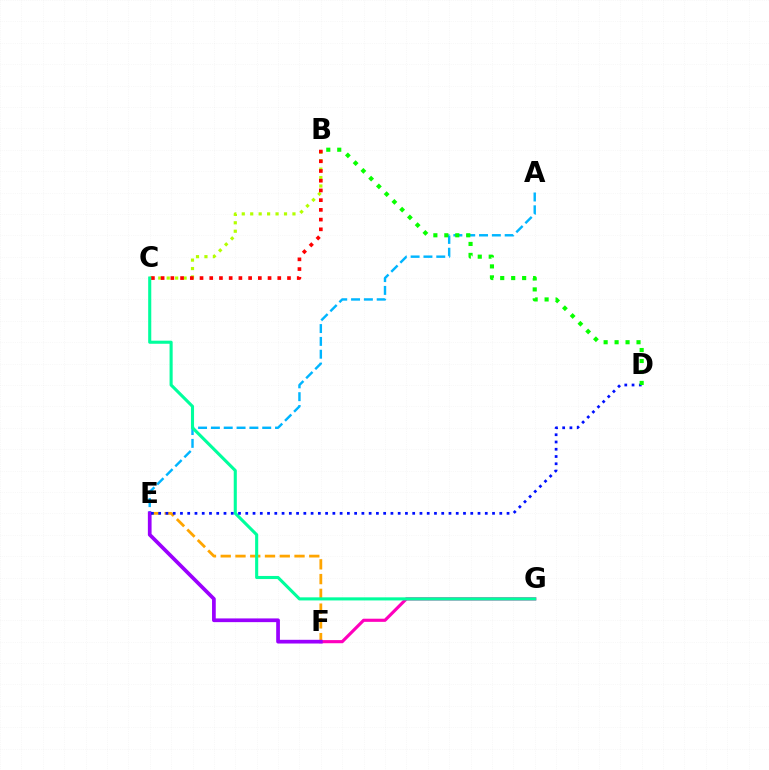{('B', 'C'): [{'color': '#b3ff00', 'line_style': 'dotted', 'thickness': 2.29}, {'color': '#ff0000', 'line_style': 'dotted', 'thickness': 2.64}], ('F', 'G'): [{'color': '#ff00bd', 'line_style': 'solid', 'thickness': 2.26}], ('A', 'E'): [{'color': '#00b5ff', 'line_style': 'dashed', 'thickness': 1.74}], ('E', 'F'): [{'color': '#ffa500', 'line_style': 'dashed', 'thickness': 2.01}, {'color': '#9b00ff', 'line_style': 'solid', 'thickness': 2.67}], ('C', 'G'): [{'color': '#00ff9d', 'line_style': 'solid', 'thickness': 2.23}], ('D', 'E'): [{'color': '#0010ff', 'line_style': 'dotted', 'thickness': 1.97}], ('B', 'D'): [{'color': '#08ff00', 'line_style': 'dotted', 'thickness': 2.98}]}